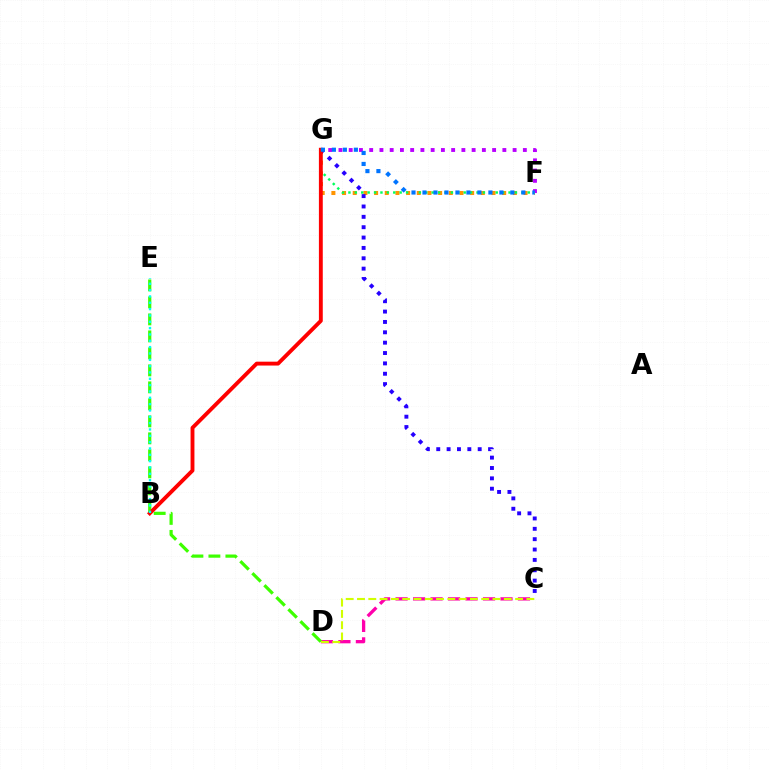{('F', 'G'): [{'color': '#ff9400', 'line_style': 'dotted', 'thickness': 2.9}, {'color': '#b900ff', 'line_style': 'dotted', 'thickness': 2.78}, {'color': '#00ff5c', 'line_style': 'dotted', 'thickness': 1.74}, {'color': '#0074ff', 'line_style': 'dotted', 'thickness': 2.98}], ('C', 'D'): [{'color': '#ff00ac', 'line_style': 'dashed', 'thickness': 2.38}, {'color': '#d1ff00', 'line_style': 'dashed', 'thickness': 1.53}], ('D', 'E'): [{'color': '#3dff00', 'line_style': 'dashed', 'thickness': 2.31}], ('C', 'G'): [{'color': '#2500ff', 'line_style': 'dotted', 'thickness': 2.81}], ('B', 'G'): [{'color': '#ff0000', 'line_style': 'solid', 'thickness': 2.79}], ('B', 'E'): [{'color': '#00fff6', 'line_style': 'dotted', 'thickness': 1.72}]}